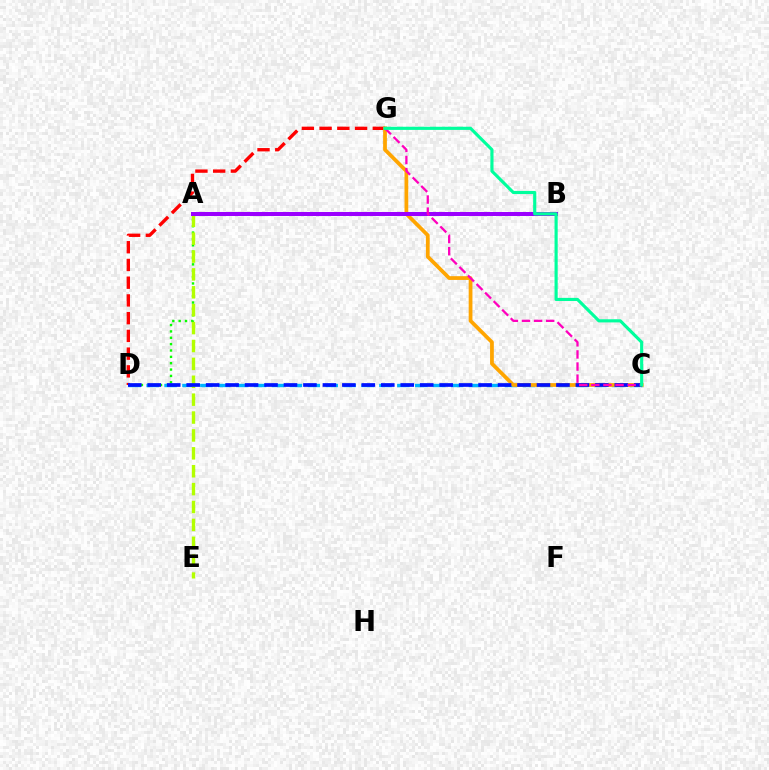{('A', 'D'): [{'color': '#08ff00', 'line_style': 'dotted', 'thickness': 1.73}], ('D', 'G'): [{'color': '#ff0000', 'line_style': 'dashed', 'thickness': 2.41}], ('C', 'D'): [{'color': '#00b5ff', 'line_style': 'dashed', 'thickness': 2.43}, {'color': '#0010ff', 'line_style': 'dashed', 'thickness': 2.64}], ('A', 'E'): [{'color': '#b3ff00', 'line_style': 'dashed', 'thickness': 2.43}], ('C', 'G'): [{'color': '#ffa500', 'line_style': 'solid', 'thickness': 2.71}, {'color': '#ff00bd', 'line_style': 'dashed', 'thickness': 1.64}, {'color': '#00ff9d', 'line_style': 'solid', 'thickness': 2.26}], ('A', 'B'): [{'color': '#9b00ff', 'line_style': 'solid', 'thickness': 2.89}]}